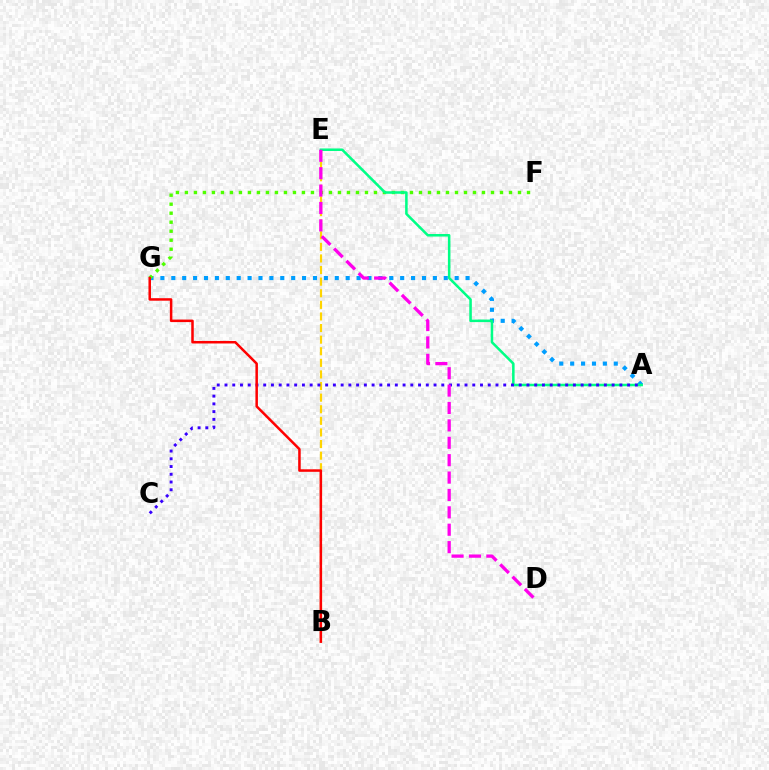{('A', 'G'): [{'color': '#009eff', 'line_style': 'dotted', 'thickness': 2.96}], ('F', 'G'): [{'color': '#4fff00', 'line_style': 'dotted', 'thickness': 2.45}], ('B', 'E'): [{'color': '#ffd500', 'line_style': 'dashed', 'thickness': 1.58}], ('A', 'E'): [{'color': '#00ff86', 'line_style': 'solid', 'thickness': 1.83}], ('A', 'C'): [{'color': '#3700ff', 'line_style': 'dotted', 'thickness': 2.1}], ('B', 'G'): [{'color': '#ff0000', 'line_style': 'solid', 'thickness': 1.81}], ('D', 'E'): [{'color': '#ff00ed', 'line_style': 'dashed', 'thickness': 2.36}]}